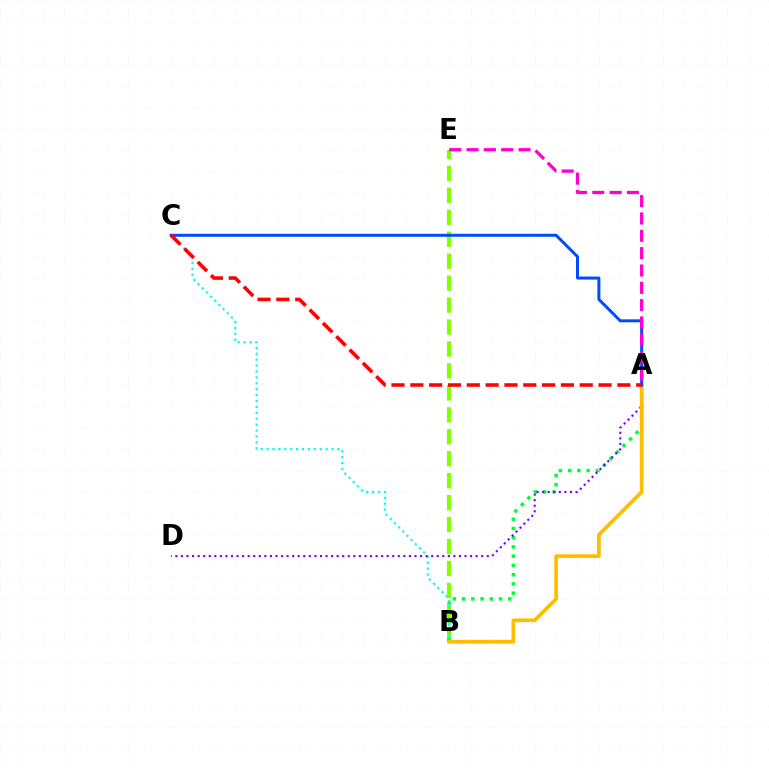{('B', 'E'): [{'color': '#84ff00', 'line_style': 'dashed', 'thickness': 2.98}], ('A', 'B'): [{'color': '#00ff39', 'line_style': 'dotted', 'thickness': 2.51}, {'color': '#ffbd00', 'line_style': 'solid', 'thickness': 2.65}], ('B', 'C'): [{'color': '#00fff6', 'line_style': 'dotted', 'thickness': 1.6}], ('A', 'D'): [{'color': '#7200ff', 'line_style': 'dotted', 'thickness': 1.51}], ('A', 'C'): [{'color': '#004bff', 'line_style': 'solid', 'thickness': 2.15}, {'color': '#ff0000', 'line_style': 'dashed', 'thickness': 2.56}], ('A', 'E'): [{'color': '#ff00cf', 'line_style': 'dashed', 'thickness': 2.35}]}